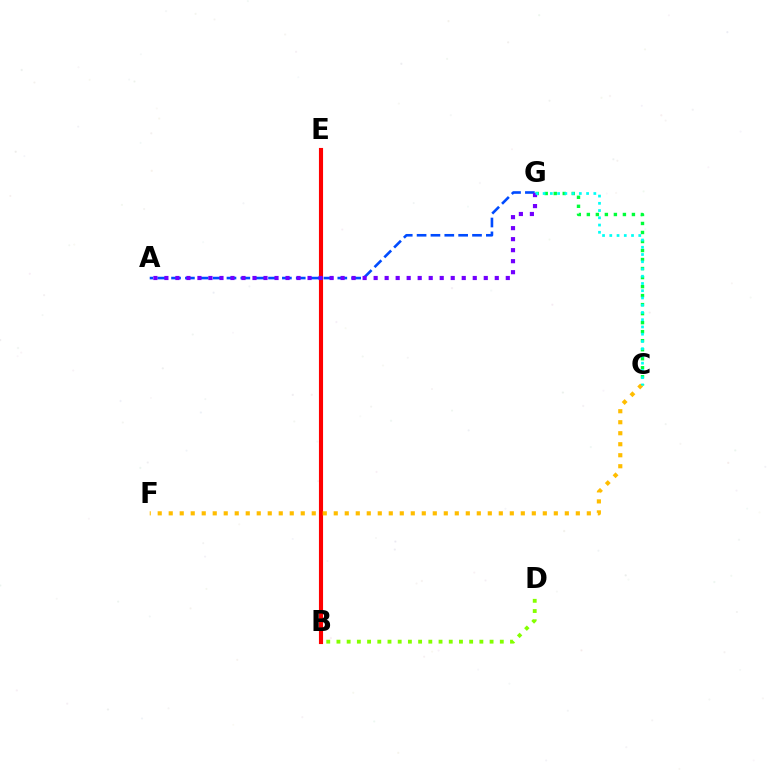{('C', 'G'): [{'color': '#00ff39', 'line_style': 'dotted', 'thickness': 2.45}, {'color': '#00fff6', 'line_style': 'dotted', 'thickness': 1.97}], ('B', 'E'): [{'color': '#ff00cf', 'line_style': 'dashed', 'thickness': 2.13}, {'color': '#ff0000', 'line_style': 'solid', 'thickness': 2.97}], ('A', 'G'): [{'color': '#004bff', 'line_style': 'dashed', 'thickness': 1.88}, {'color': '#7200ff', 'line_style': 'dotted', 'thickness': 2.99}], ('C', 'F'): [{'color': '#ffbd00', 'line_style': 'dotted', 'thickness': 2.99}], ('B', 'D'): [{'color': '#84ff00', 'line_style': 'dotted', 'thickness': 2.77}]}